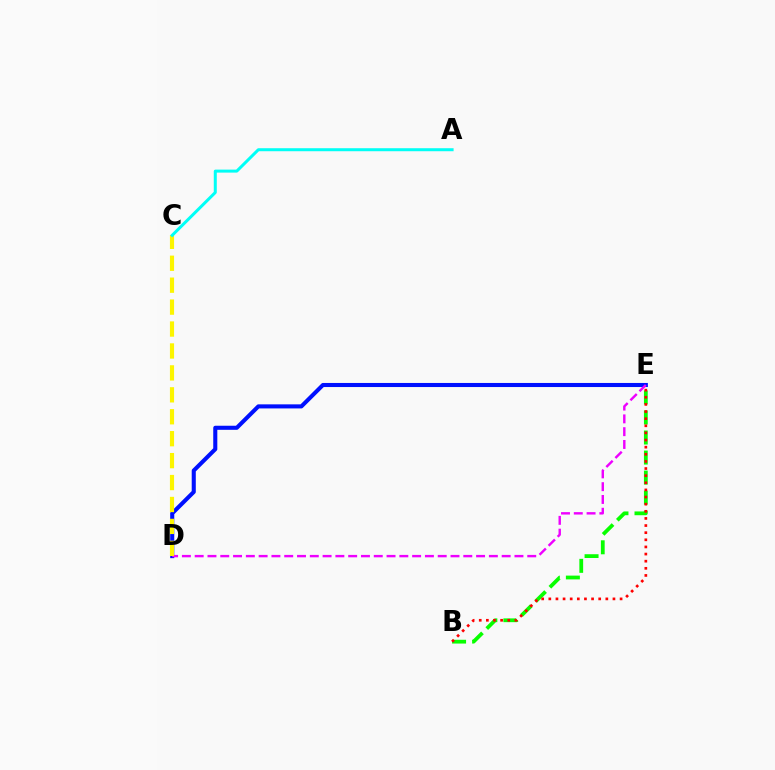{('B', 'E'): [{'color': '#08ff00', 'line_style': 'dashed', 'thickness': 2.72}, {'color': '#ff0000', 'line_style': 'dotted', 'thickness': 1.94}], ('D', 'E'): [{'color': '#0010ff', 'line_style': 'solid', 'thickness': 2.93}, {'color': '#ee00ff', 'line_style': 'dashed', 'thickness': 1.74}], ('C', 'D'): [{'color': '#fcf500', 'line_style': 'dashed', 'thickness': 2.98}], ('A', 'C'): [{'color': '#00fff6', 'line_style': 'solid', 'thickness': 2.17}]}